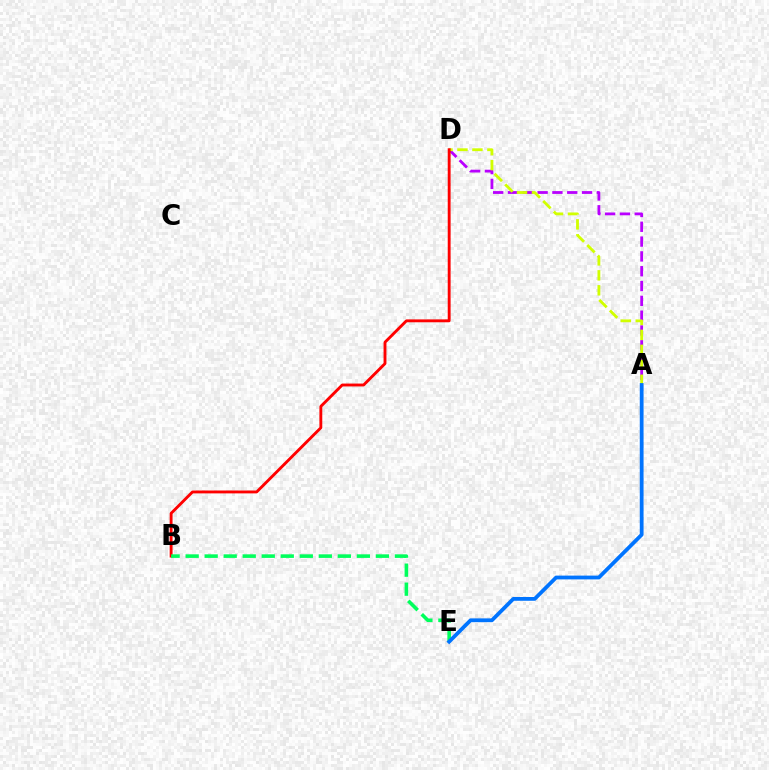{('A', 'D'): [{'color': '#b900ff', 'line_style': 'dashed', 'thickness': 2.01}, {'color': '#d1ff00', 'line_style': 'dashed', 'thickness': 2.03}], ('B', 'D'): [{'color': '#ff0000', 'line_style': 'solid', 'thickness': 2.07}], ('B', 'E'): [{'color': '#00ff5c', 'line_style': 'dashed', 'thickness': 2.58}], ('A', 'E'): [{'color': '#0074ff', 'line_style': 'solid', 'thickness': 2.73}]}